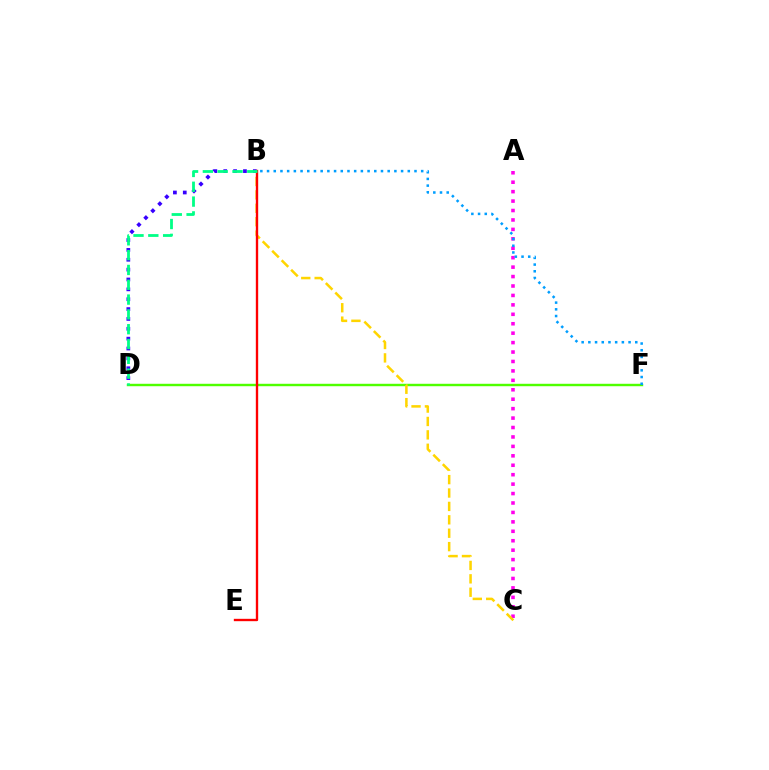{('D', 'F'): [{'color': '#4fff00', 'line_style': 'solid', 'thickness': 1.75}], ('A', 'C'): [{'color': '#ff00ed', 'line_style': 'dotted', 'thickness': 2.56}], ('B', 'C'): [{'color': '#ffd500', 'line_style': 'dashed', 'thickness': 1.82}], ('B', 'D'): [{'color': '#3700ff', 'line_style': 'dotted', 'thickness': 2.68}, {'color': '#00ff86', 'line_style': 'dashed', 'thickness': 2.01}], ('B', 'E'): [{'color': '#ff0000', 'line_style': 'solid', 'thickness': 1.7}], ('B', 'F'): [{'color': '#009eff', 'line_style': 'dotted', 'thickness': 1.82}]}